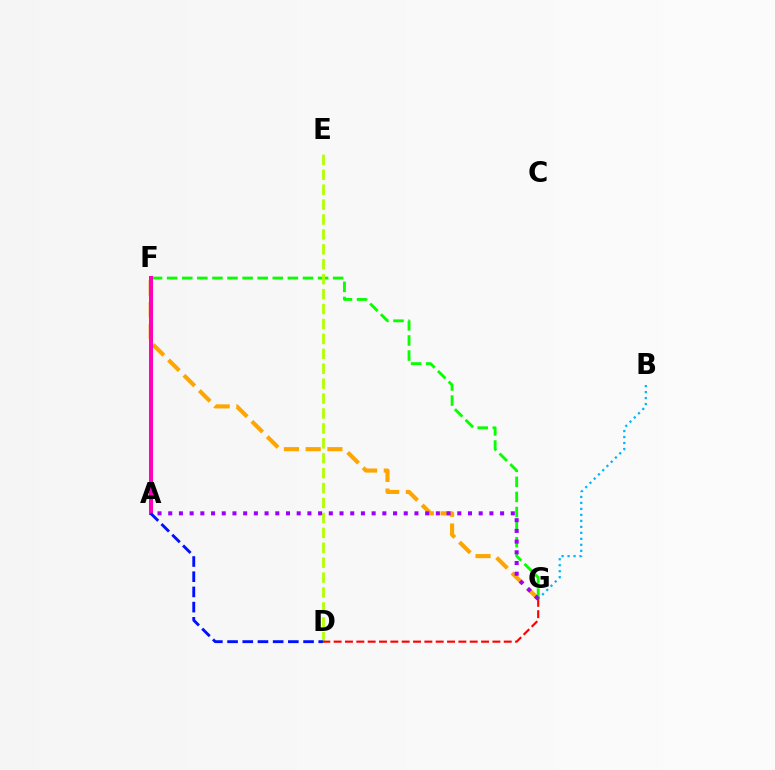{('A', 'F'): [{'color': '#00ff9d', 'line_style': 'solid', 'thickness': 1.75}, {'color': '#ff00bd', 'line_style': 'solid', 'thickness': 2.9}], ('B', 'G'): [{'color': '#00b5ff', 'line_style': 'dotted', 'thickness': 1.63}], ('F', 'G'): [{'color': '#ffa500', 'line_style': 'dashed', 'thickness': 2.95}, {'color': '#08ff00', 'line_style': 'dashed', 'thickness': 2.05}], ('D', 'E'): [{'color': '#b3ff00', 'line_style': 'dashed', 'thickness': 2.03}], ('A', 'G'): [{'color': '#9b00ff', 'line_style': 'dotted', 'thickness': 2.91}], ('D', 'G'): [{'color': '#ff0000', 'line_style': 'dashed', 'thickness': 1.54}], ('A', 'D'): [{'color': '#0010ff', 'line_style': 'dashed', 'thickness': 2.06}]}